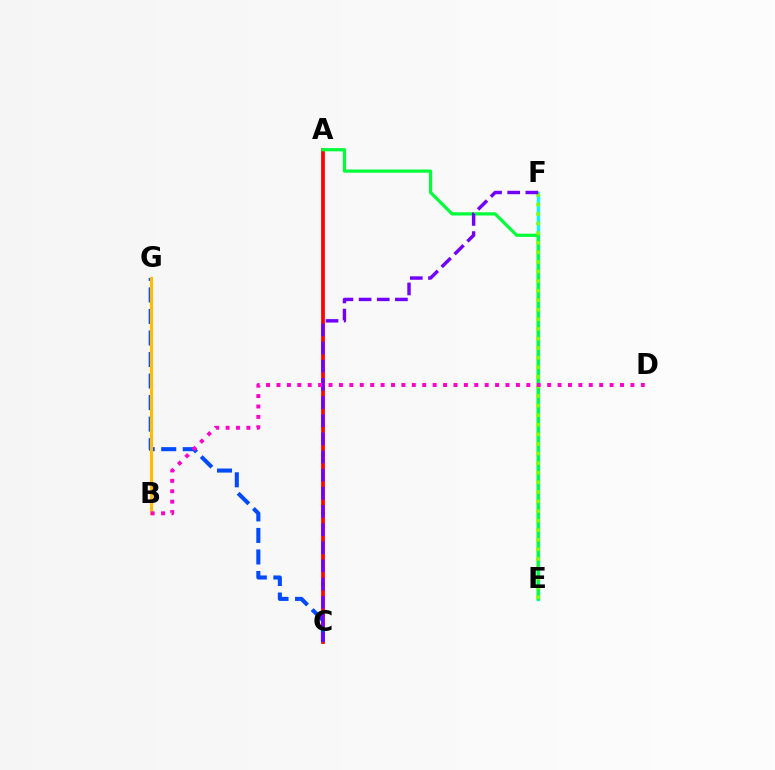{('E', 'F'): [{'color': '#00fff6', 'line_style': 'solid', 'thickness': 2.37}, {'color': '#84ff00', 'line_style': 'dotted', 'thickness': 2.6}], ('A', 'C'): [{'color': '#ff0000', 'line_style': 'solid', 'thickness': 2.69}], ('C', 'G'): [{'color': '#004bff', 'line_style': 'dashed', 'thickness': 2.93}], ('A', 'E'): [{'color': '#00ff39', 'line_style': 'solid', 'thickness': 2.31}], ('B', 'G'): [{'color': '#ffbd00', 'line_style': 'solid', 'thickness': 2.24}], ('C', 'F'): [{'color': '#7200ff', 'line_style': 'dashed', 'thickness': 2.47}], ('B', 'D'): [{'color': '#ff00cf', 'line_style': 'dotted', 'thickness': 2.83}]}